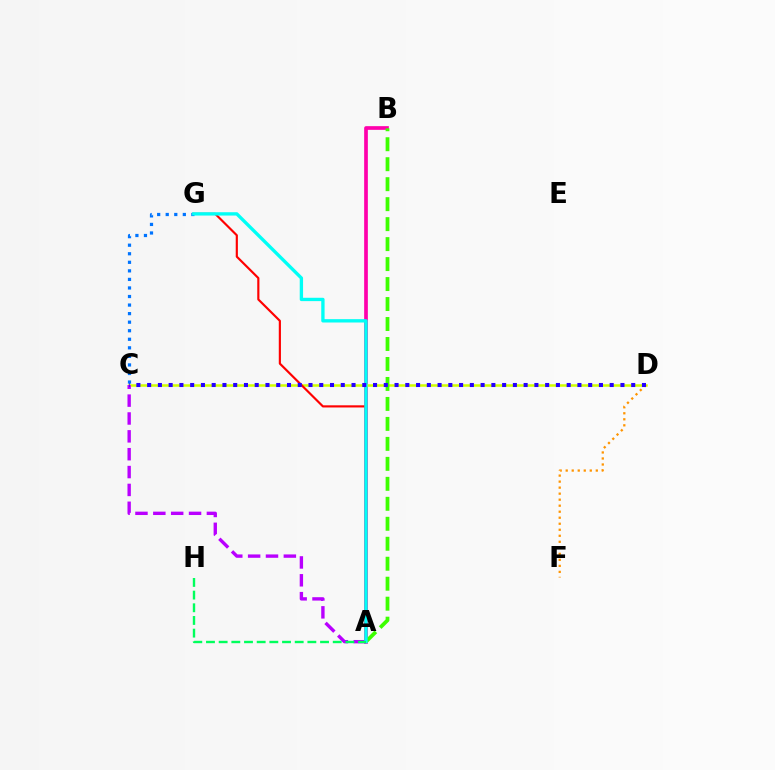{('A', 'B'): [{'color': '#ff00ac', 'line_style': 'solid', 'thickness': 2.65}, {'color': '#3dff00', 'line_style': 'dashed', 'thickness': 2.71}], ('C', 'G'): [{'color': '#0074ff', 'line_style': 'dotted', 'thickness': 2.32}], ('C', 'D'): [{'color': '#d1ff00', 'line_style': 'solid', 'thickness': 1.81}, {'color': '#2500ff', 'line_style': 'dotted', 'thickness': 2.92}], ('A', 'G'): [{'color': '#ff0000', 'line_style': 'solid', 'thickness': 1.56}, {'color': '#00fff6', 'line_style': 'solid', 'thickness': 2.4}], ('A', 'C'): [{'color': '#b900ff', 'line_style': 'dashed', 'thickness': 2.43}], ('D', 'F'): [{'color': '#ff9400', 'line_style': 'dotted', 'thickness': 1.64}], ('A', 'H'): [{'color': '#00ff5c', 'line_style': 'dashed', 'thickness': 1.72}]}